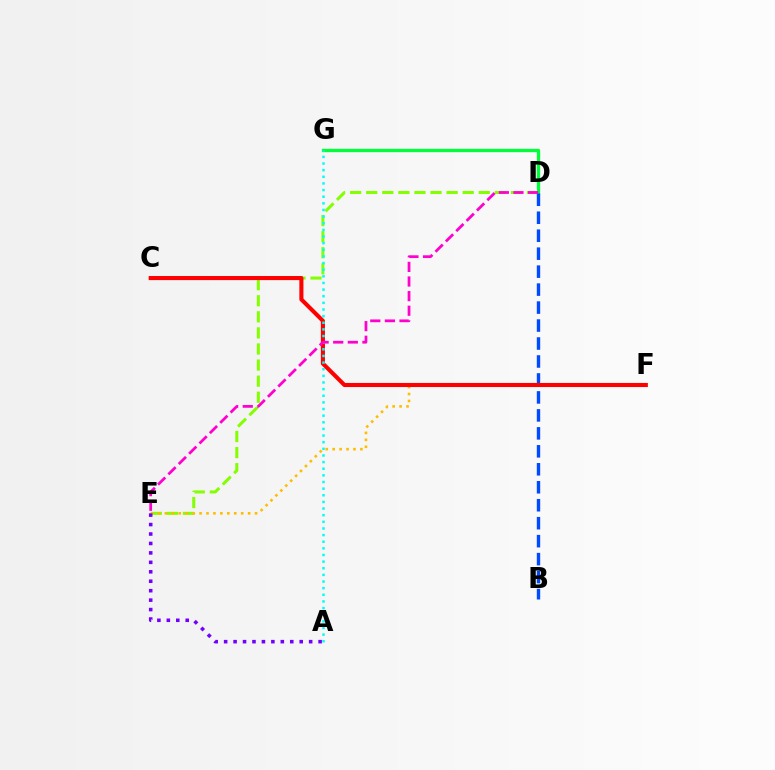{('D', 'E'): [{'color': '#84ff00', 'line_style': 'dashed', 'thickness': 2.18}, {'color': '#ff00cf', 'line_style': 'dashed', 'thickness': 1.99}], ('D', 'G'): [{'color': '#00ff39', 'line_style': 'solid', 'thickness': 2.38}], ('E', 'F'): [{'color': '#ffbd00', 'line_style': 'dotted', 'thickness': 1.88}], ('A', 'E'): [{'color': '#7200ff', 'line_style': 'dotted', 'thickness': 2.57}], ('B', 'D'): [{'color': '#004bff', 'line_style': 'dashed', 'thickness': 2.44}], ('C', 'F'): [{'color': '#ff0000', 'line_style': 'solid', 'thickness': 2.94}], ('A', 'G'): [{'color': '#00fff6', 'line_style': 'dotted', 'thickness': 1.8}]}